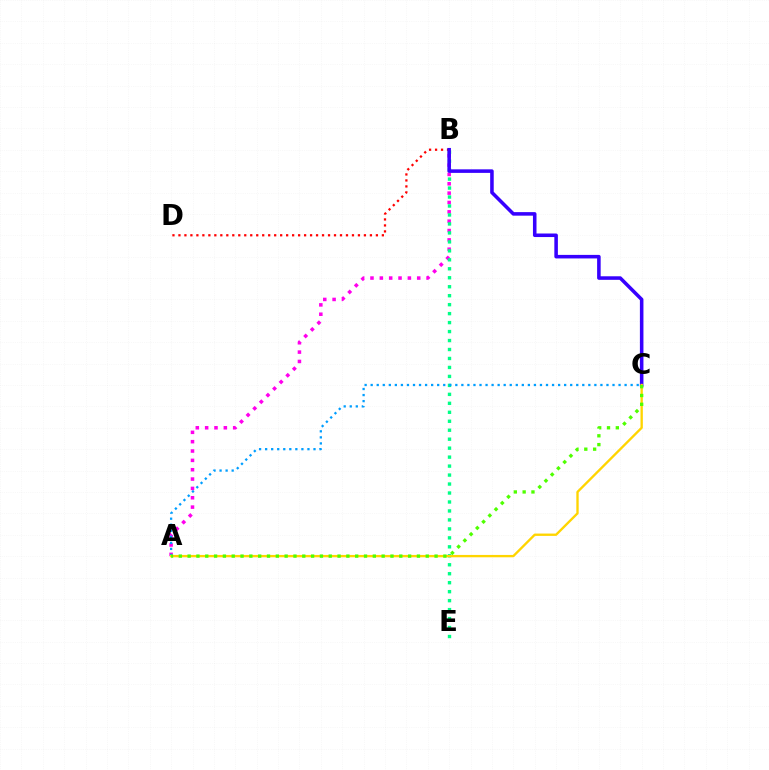{('A', 'B'): [{'color': '#ff00ed', 'line_style': 'dotted', 'thickness': 2.54}], ('B', 'E'): [{'color': '#00ff86', 'line_style': 'dotted', 'thickness': 2.44}], ('B', 'D'): [{'color': '#ff0000', 'line_style': 'dotted', 'thickness': 1.63}], ('B', 'C'): [{'color': '#3700ff', 'line_style': 'solid', 'thickness': 2.55}], ('A', 'C'): [{'color': '#009eff', 'line_style': 'dotted', 'thickness': 1.64}, {'color': '#ffd500', 'line_style': 'solid', 'thickness': 1.69}, {'color': '#4fff00', 'line_style': 'dotted', 'thickness': 2.4}]}